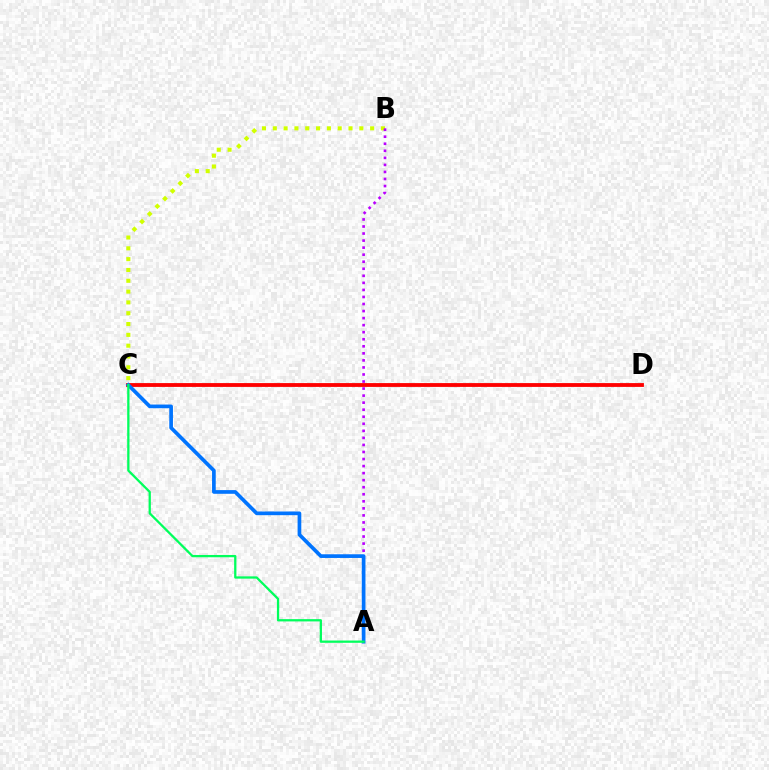{('B', 'C'): [{'color': '#d1ff00', 'line_style': 'dotted', 'thickness': 2.94}], ('A', 'B'): [{'color': '#b900ff', 'line_style': 'dotted', 'thickness': 1.91}], ('C', 'D'): [{'color': '#ff0000', 'line_style': 'solid', 'thickness': 2.75}], ('A', 'C'): [{'color': '#0074ff', 'line_style': 'solid', 'thickness': 2.66}, {'color': '#00ff5c', 'line_style': 'solid', 'thickness': 1.64}]}